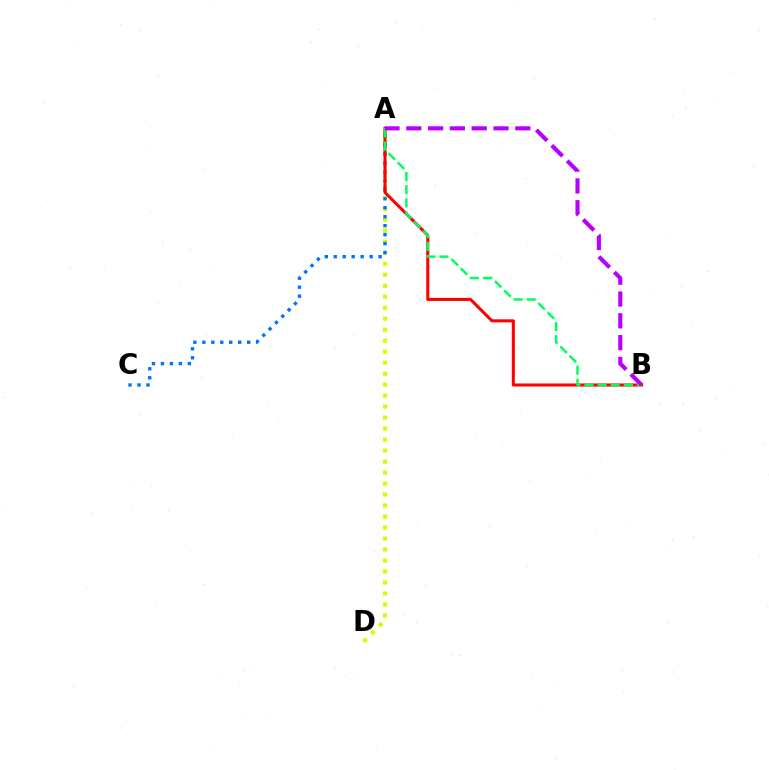{('A', 'D'): [{'color': '#d1ff00', 'line_style': 'dotted', 'thickness': 2.99}], ('A', 'C'): [{'color': '#0074ff', 'line_style': 'dotted', 'thickness': 2.44}], ('A', 'B'): [{'color': '#ff0000', 'line_style': 'solid', 'thickness': 2.2}, {'color': '#00ff5c', 'line_style': 'dashed', 'thickness': 1.78}, {'color': '#b900ff', 'line_style': 'dashed', 'thickness': 2.96}]}